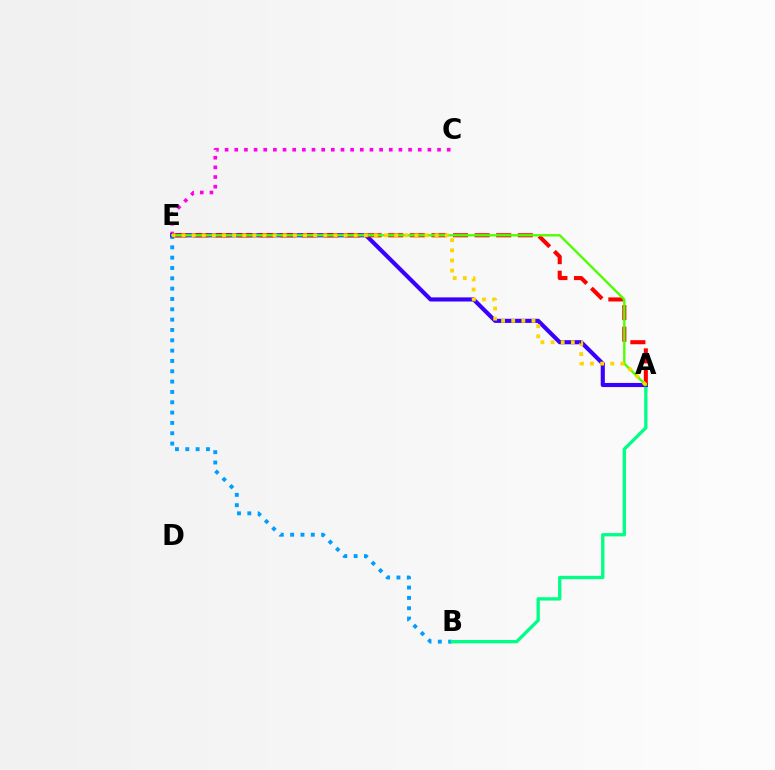{('B', 'E'): [{'color': '#009eff', 'line_style': 'dotted', 'thickness': 2.81}], ('A', 'B'): [{'color': '#00ff86', 'line_style': 'solid', 'thickness': 2.39}], ('C', 'E'): [{'color': '#ff00ed', 'line_style': 'dotted', 'thickness': 2.62}], ('A', 'E'): [{'color': '#3700ff', 'line_style': 'solid', 'thickness': 2.97}, {'color': '#ff0000', 'line_style': 'dashed', 'thickness': 2.93}, {'color': '#4fff00', 'line_style': 'solid', 'thickness': 1.71}, {'color': '#ffd500', 'line_style': 'dotted', 'thickness': 2.75}]}